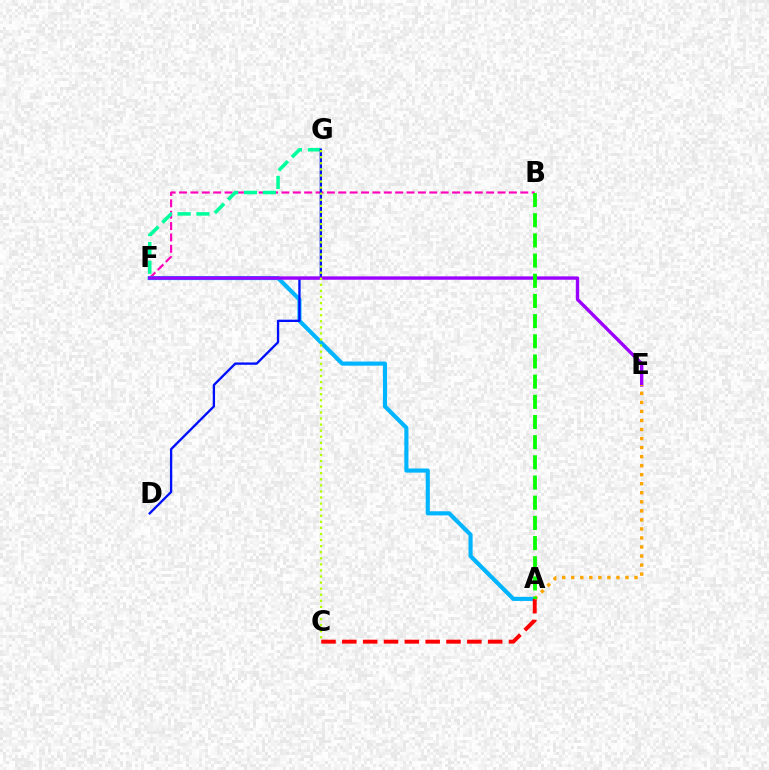{('B', 'F'): [{'color': '#ff00bd', 'line_style': 'dashed', 'thickness': 1.55}], ('F', 'G'): [{'color': '#00ff9d', 'line_style': 'dashed', 'thickness': 2.55}], ('A', 'F'): [{'color': '#00b5ff', 'line_style': 'solid', 'thickness': 2.97}], ('D', 'G'): [{'color': '#0010ff', 'line_style': 'solid', 'thickness': 1.68}], ('E', 'F'): [{'color': '#9b00ff', 'line_style': 'solid', 'thickness': 2.42}], ('A', 'C'): [{'color': '#ff0000', 'line_style': 'dashed', 'thickness': 2.83}], ('A', 'E'): [{'color': '#ffa500', 'line_style': 'dotted', 'thickness': 2.46}], ('A', 'B'): [{'color': '#08ff00', 'line_style': 'dashed', 'thickness': 2.74}], ('C', 'G'): [{'color': '#b3ff00', 'line_style': 'dotted', 'thickness': 1.65}]}